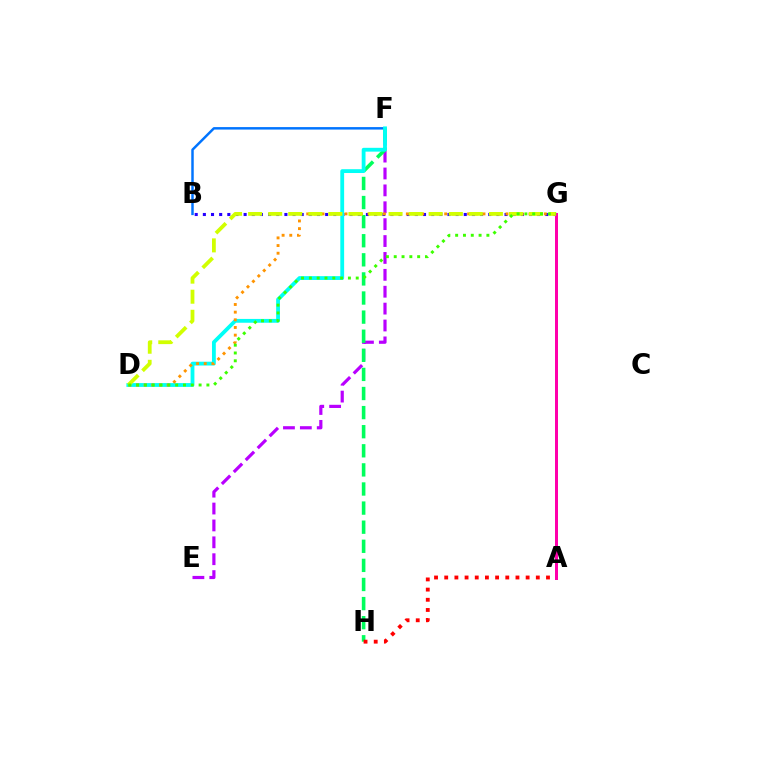{('B', 'G'): [{'color': '#2500ff', 'line_style': 'dotted', 'thickness': 2.22}], ('B', 'F'): [{'color': '#0074ff', 'line_style': 'solid', 'thickness': 1.78}], ('E', 'F'): [{'color': '#b900ff', 'line_style': 'dashed', 'thickness': 2.29}], ('F', 'H'): [{'color': '#00ff5c', 'line_style': 'dashed', 'thickness': 2.59}], ('D', 'F'): [{'color': '#00fff6', 'line_style': 'solid', 'thickness': 2.75}], ('A', 'G'): [{'color': '#ff00ac', 'line_style': 'solid', 'thickness': 2.16}], ('D', 'G'): [{'color': '#ff9400', 'line_style': 'dotted', 'thickness': 2.08}, {'color': '#d1ff00', 'line_style': 'dashed', 'thickness': 2.73}, {'color': '#3dff00', 'line_style': 'dotted', 'thickness': 2.12}], ('A', 'H'): [{'color': '#ff0000', 'line_style': 'dotted', 'thickness': 2.77}]}